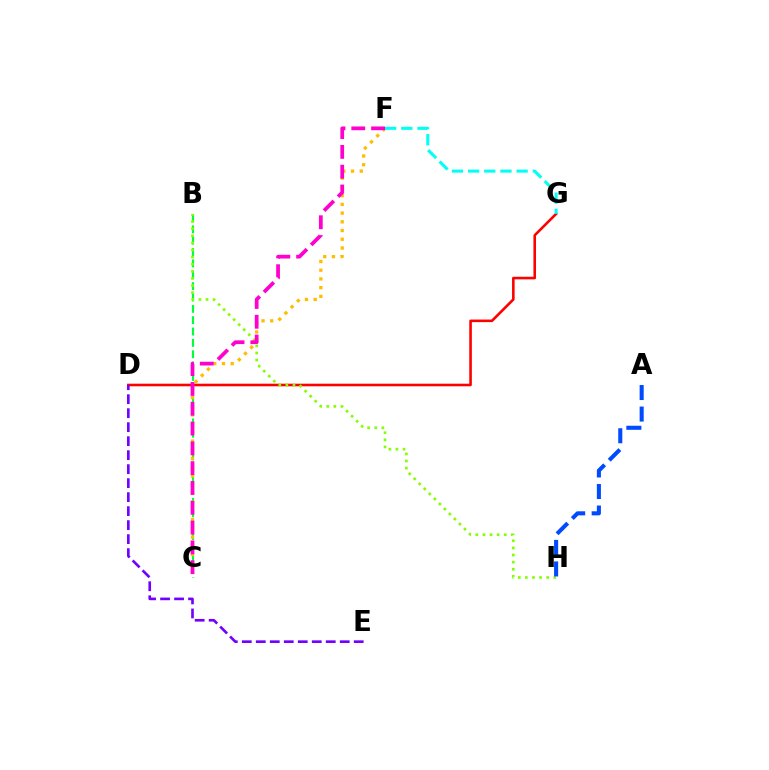{('D', 'G'): [{'color': '#ff0000', 'line_style': 'solid', 'thickness': 1.86}], ('B', 'C'): [{'color': '#00ff39', 'line_style': 'dashed', 'thickness': 1.54}], ('B', 'H'): [{'color': '#84ff00', 'line_style': 'dotted', 'thickness': 1.93}], ('D', 'E'): [{'color': '#7200ff', 'line_style': 'dashed', 'thickness': 1.9}], ('C', 'F'): [{'color': '#ffbd00', 'line_style': 'dotted', 'thickness': 2.37}, {'color': '#ff00cf', 'line_style': 'dashed', 'thickness': 2.69}], ('F', 'G'): [{'color': '#00fff6', 'line_style': 'dashed', 'thickness': 2.2}], ('A', 'H'): [{'color': '#004bff', 'line_style': 'dashed', 'thickness': 2.93}]}